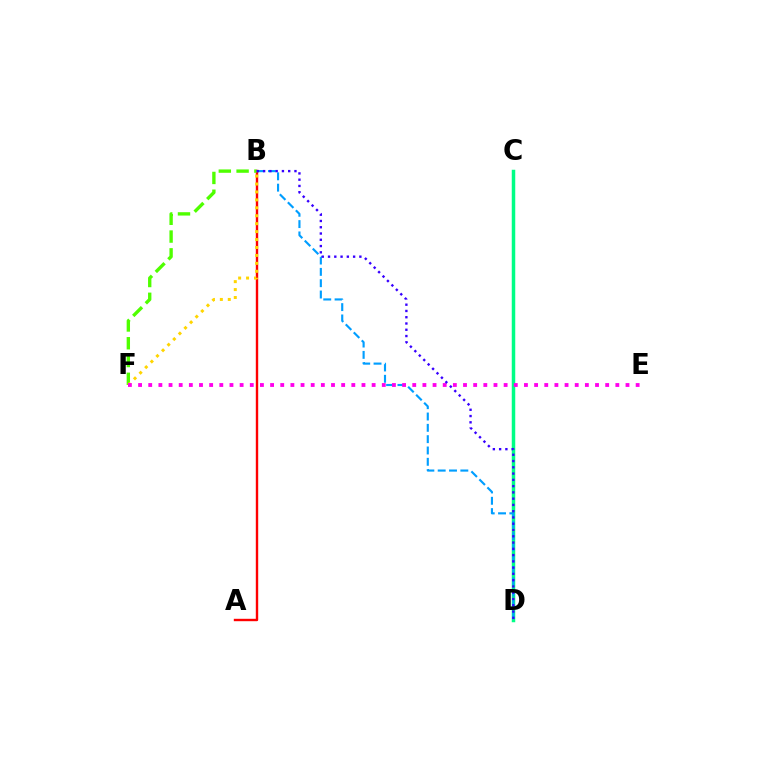{('C', 'D'): [{'color': '#00ff86', 'line_style': 'solid', 'thickness': 2.51}], ('A', 'B'): [{'color': '#ff0000', 'line_style': 'solid', 'thickness': 1.73}], ('B', 'F'): [{'color': '#4fff00', 'line_style': 'dashed', 'thickness': 2.41}, {'color': '#ffd500', 'line_style': 'dotted', 'thickness': 2.16}], ('B', 'D'): [{'color': '#009eff', 'line_style': 'dashed', 'thickness': 1.54}, {'color': '#3700ff', 'line_style': 'dotted', 'thickness': 1.7}], ('E', 'F'): [{'color': '#ff00ed', 'line_style': 'dotted', 'thickness': 2.76}]}